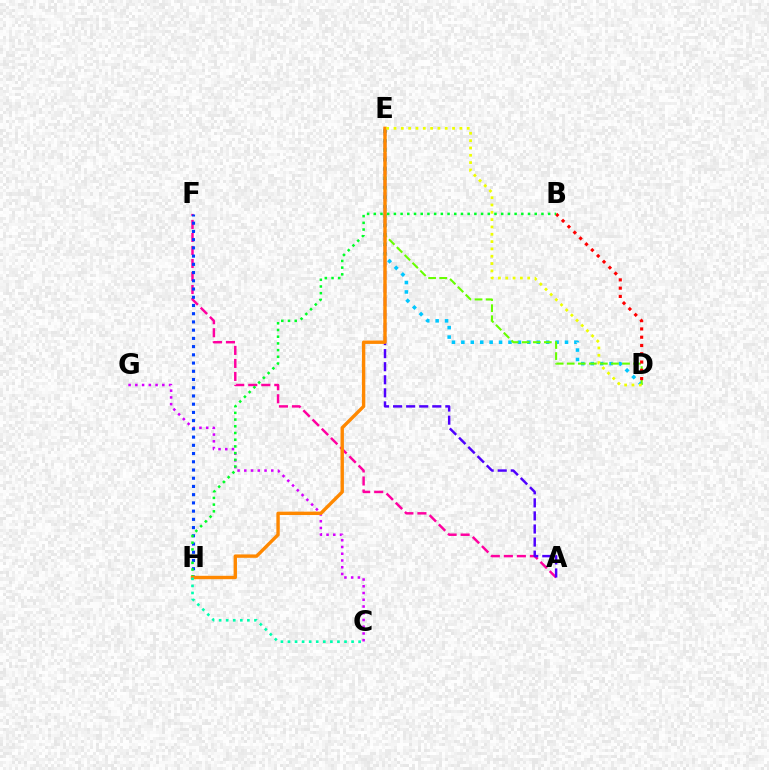{('C', 'G'): [{'color': '#d600ff', 'line_style': 'dotted', 'thickness': 1.83}], ('A', 'F'): [{'color': '#ff00a0', 'line_style': 'dashed', 'thickness': 1.77}], ('F', 'H'): [{'color': '#003fff', 'line_style': 'dotted', 'thickness': 2.24}], ('D', 'E'): [{'color': '#00c7ff', 'line_style': 'dotted', 'thickness': 2.56}, {'color': '#66ff00', 'line_style': 'dashed', 'thickness': 1.5}, {'color': '#eeff00', 'line_style': 'dotted', 'thickness': 1.99}], ('A', 'E'): [{'color': '#4f00ff', 'line_style': 'dashed', 'thickness': 1.78}], ('B', 'D'): [{'color': '#ff0000', 'line_style': 'dotted', 'thickness': 2.25}], ('B', 'H'): [{'color': '#00ff27', 'line_style': 'dotted', 'thickness': 1.82}], ('E', 'H'): [{'color': '#ff8800', 'line_style': 'solid', 'thickness': 2.44}], ('C', 'H'): [{'color': '#00ffaf', 'line_style': 'dotted', 'thickness': 1.92}]}